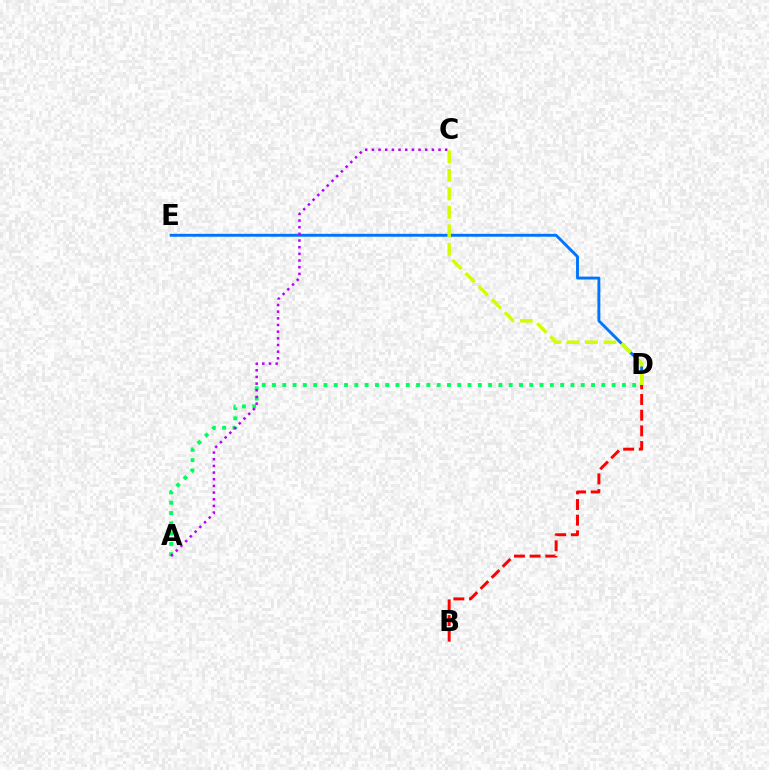{('D', 'E'): [{'color': '#0074ff', 'line_style': 'solid', 'thickness': 2.09}], ('B', 'D'): [{'color': '#ff0000', 'line_style': 'dashed', 'thickness': 2.13}], ('A', 'D'): [{'color': '#00ff5c', 'line_style': 'dotted', 'thickness': 2.8}], ('A', 'C'): [{'color': '#b900ff', 'line_style': 'dotted', 'thickness': 1.81}], ('C', 'D'): [{'color': '#d1ff00', 'line_style': 'dashed', 'thickness': 2.51}]}